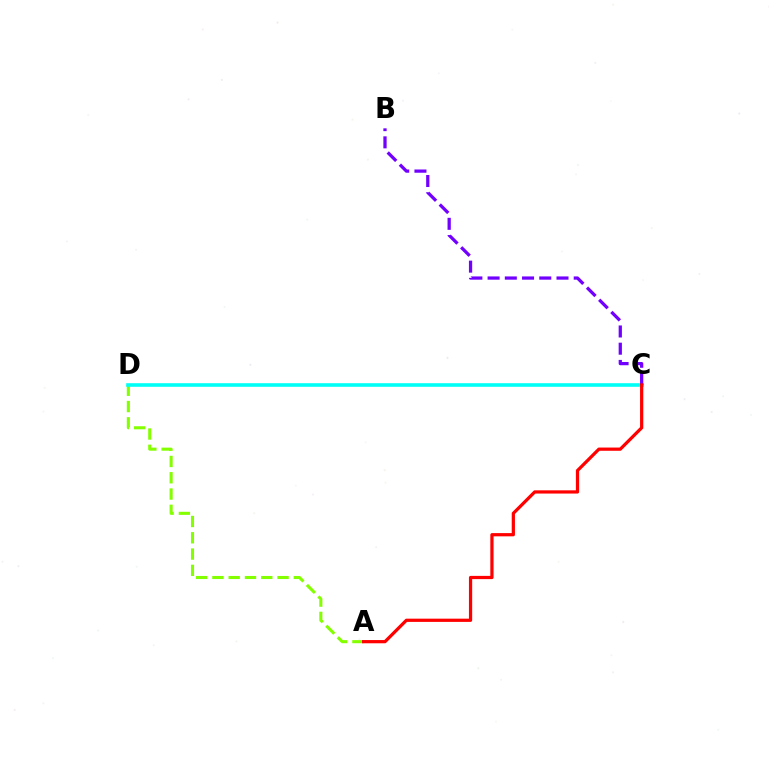{('A', 'D'): [{'color': '#84ff00', 'line_style': 'dashed', 'thickness': 2.21}], ('C', 'D'): [{'color': '#00fff6', 'line_style': 'solid', 'thickness': 2.6}], ('B', 'C'): [{'color': '#7200ff', 'line_style': 'dashed', 'thickness': 2.34}], ('A', 'C'): [{'color': '#ff0000', 'line_style': 'solid', 'thickness': 2.33}]}